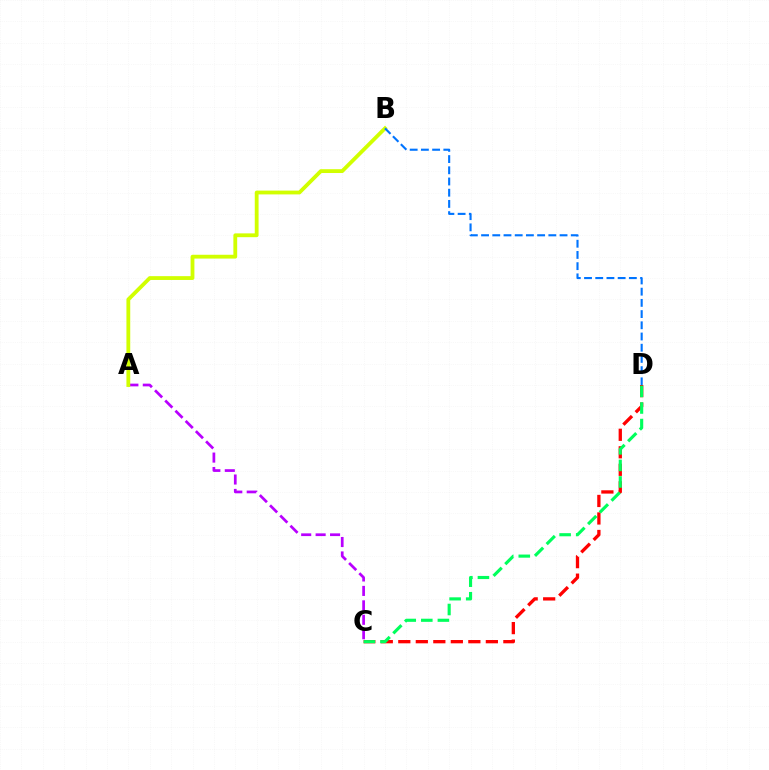{('C', 'D'): [{'color': '#ff0000', 'line_style': 'dashed', 'thickness': 2.38}, {'color': '#00ff5c', 'line_style': 'dashed', 'thickness': 2.25}], ('A', 'C'): [{'color': '#b900ff', 'line_style': 'dashed', 'thickness': 1.96}], ('A', 'B'): [{'color': '#d1ff00', 'line_style': 'solid', 'thickness': 2.75}], ('B', 'D'): [{'color': '#0074ff', 'line_style': 'dashed', 'thickness': 1.52}]}